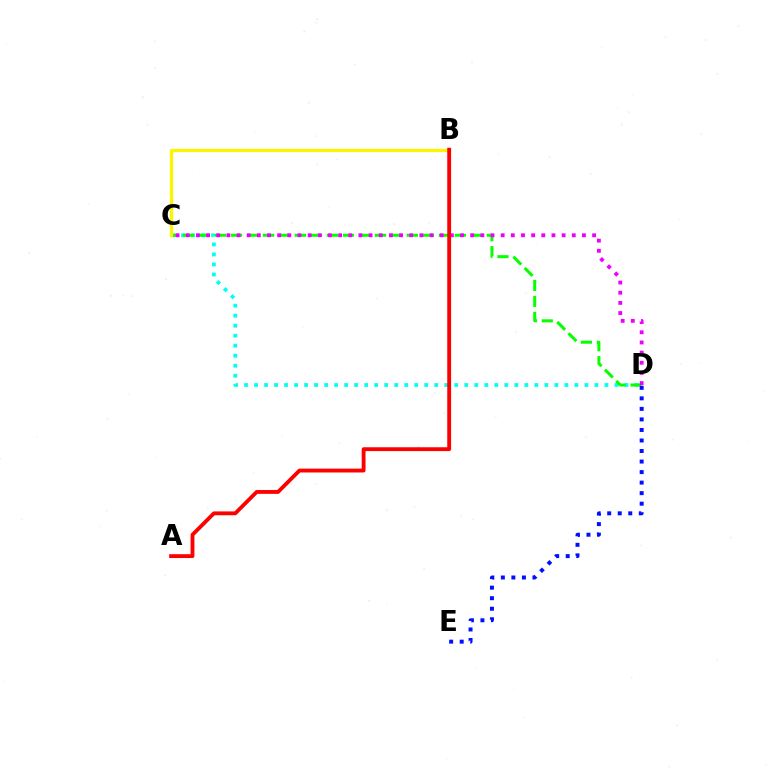{('C', 'D'): [{'color': '#00fff6', 'line_style': 'dotted', 'thickness': 2.72}, {'color': '#08ff00', 'line_style': 'dashed', 'thickness': 2.17}, {'color': '#ee00ff', 'line_style': 'dotted', 'thickness': 2.76}], ('D', 'E'): [{'color': '#0010ff', 'line_style': 'dotted', 'thickness': 2.86}], ('B', 'C'): [{'color': '#fcf500', 'line_style': 'solid', 'thickness': 2.36}], ('A', 'B'): [{'color': '#ff0000', 'line_style': 'solid', 'thickness': 2.77}]}